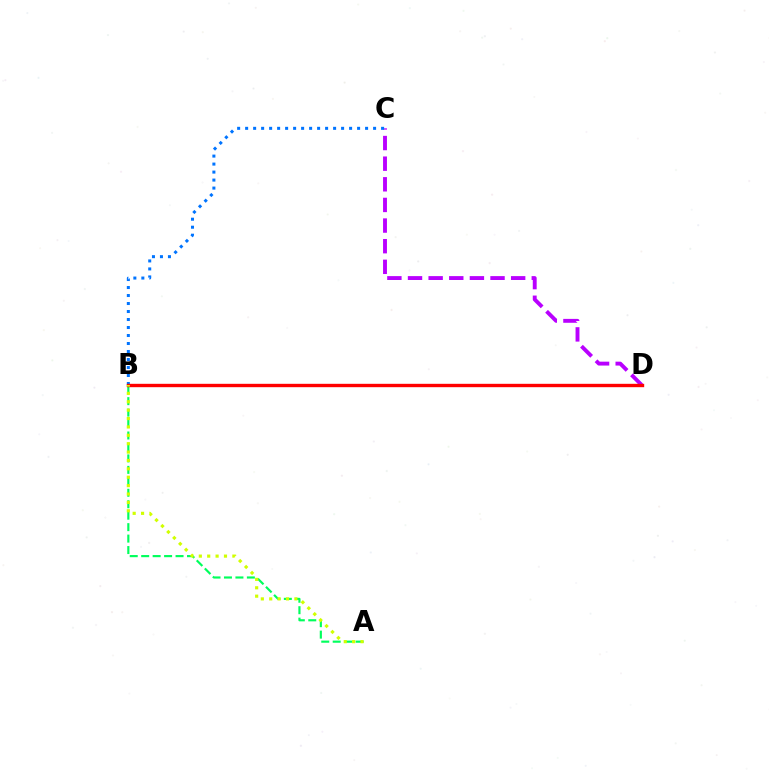{('C', 'D'): [{'color': '#b900ff', 'line_style': 'dashed', 'thickness': 2.8}], ('A', 'B'): [{'color': '#00ff5c', 'line_style': 'dashed', 'thickness': 1.56}, {'color': '#d1ff00', 'line_style': 'dotted', 'thickness': 2.28}], ('B', 'C'): [{'color': '#0074ff', 'line_style': 'dotted', 'thickness': 2.17}], ('B', 'D'): [{'color': '#ff0000', 'line_style': 'solid', 'thickness': 2.43}]}